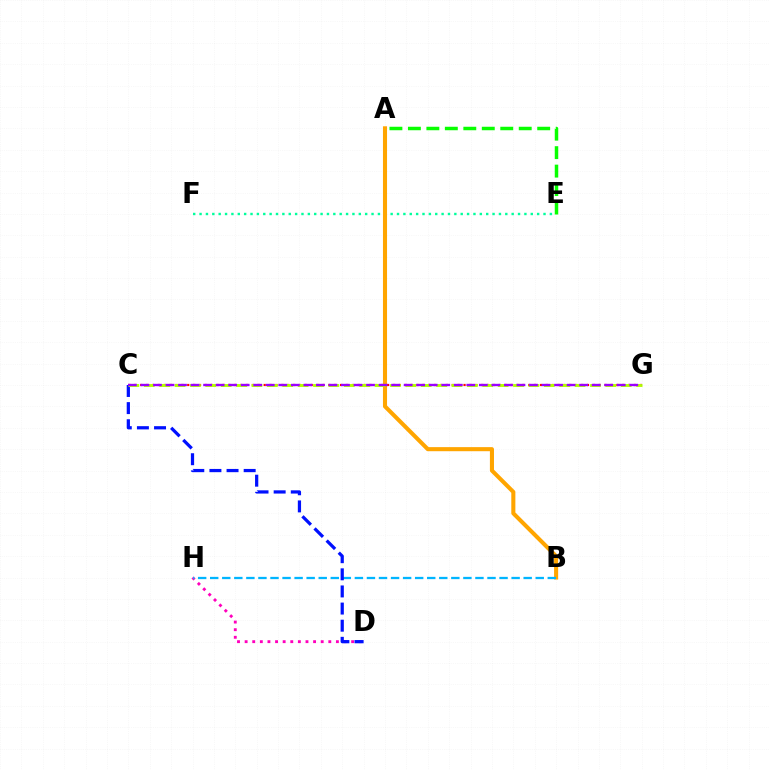{('C', 'G'): [{'color': '#ff0000', 'line_style': 'dotted', 'thickness': 1.6}, {'color': '#b3ff00', 'line_style': 'dashed', 'thickness': 2.09}, {'color': '#9b00ff', 'line_style': 'dashed', 'thickness': 1.7}], ('E', 'F'): [{'color': '#00ff9d', 'line_style': 'dotted', 'thickness': 1.73}], ('D', 'H'): [{'color': '#ff00bd', 'line_style': 'dotted', 'thickness': 2.07}], ('A', 'B'): [{'color': '#ffa500', 'line_style': 'solid', 'thickness': 2.94}], ('B', 'H'): [{'color': '#00b5ff', 'line_style': 'dashed', 'thickness': 1.64}], ('C', 'D'): [{'color': '#0010ff', 'line_style': 'dashed', 'thickness': 2.33}], ('A', 'E'): [{'color': '#08ff00', 'line_style': 'dashed', 'thickness': 2.51}]}